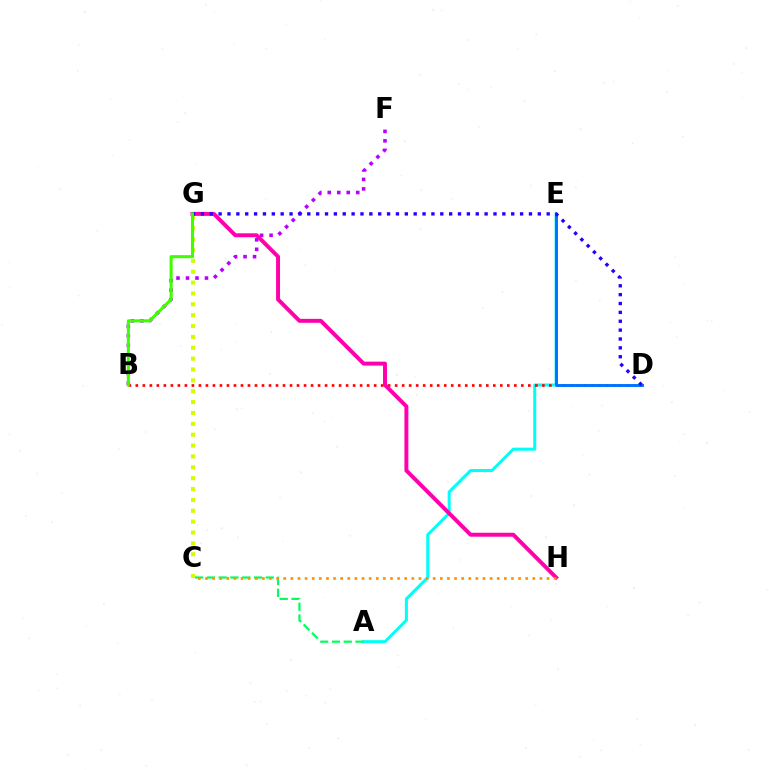{('A', 'E'): [{'color': '#00fff6', 'line_style': 'solid', 'thickness': 2.19}], ('B', 'F'): [{'color': '#b900ff', 'line_style': 'dotted', 'thickness': 2.58}], ('C', 'G'): [{'color': '#d1ff00', 'line_style': 'dotted', 'thickness': 2.95}], ('B', 'D'): [{'color': '#ff0000', 'line_style': 'dotted', 'thickness': 1.9}], ('A', 'C'): [{'color': '#00ff5c', 'line_style': 'dashed', 'thickness': 1.6}], ('D', 'E'): [{'color': '#0074ff', 'line_style': 'solid', 'thickness': 2.11}], ('G', 'H'): [{'color': '#ff00ac', 'line_style': 'solid', 'thickness': 2.84}], ('D', 'G'): [{'color': '#2500ff', 'line_style': 'dotted', 'thickness': 2.41}], ('C', 'H'): [{'color': '#ff9400', 'line_style': 'dotted', 'thickness': 1.93}], ('B', 'G'): [{'color': '#3dff00', 'line_style': 'solid', 'thickness': 2.2}]}